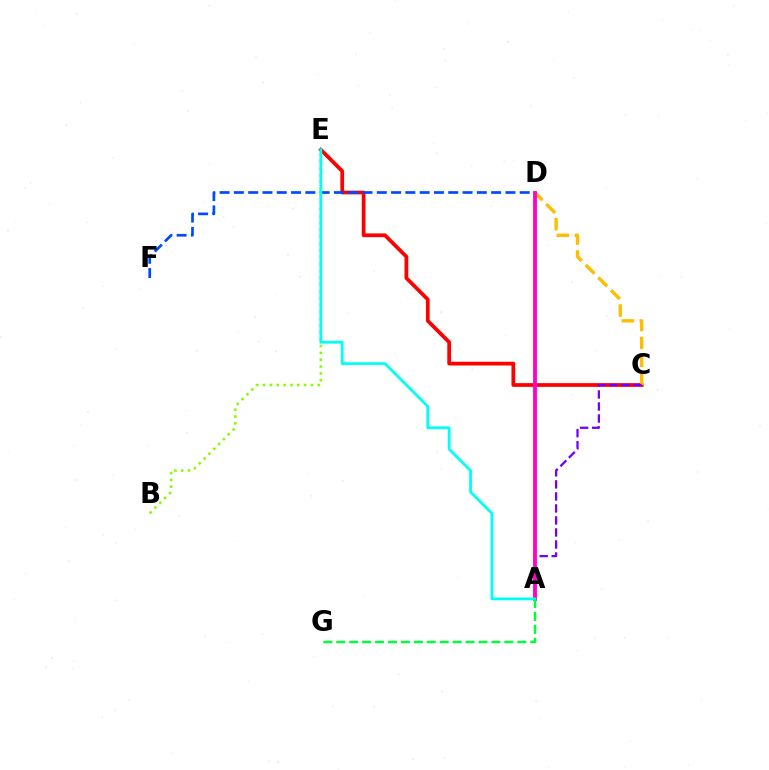{('B', 'E'): [{'color': '#84ff00', 'line_style': 'dotted', 'thickness': 1.86}], ('C', 'E'): [{'color': '#ff0000', 'line_style': 'solid', 'thickness': 2.69}], ('D', 'F'): [{'color': '#004bff', 'line_style': 'dashed', 'thickness': 1.94}], ('C', 'D'): [{'color': '#ffbd00', 'line_style': 'dashed', 'thickness': 2.44}], ('A', 'C'): [{'color': '#7200ff', 'line_style': 'dashed', 'thickness': 1.63}], ('A', 'D'): [{'color': '#ff00cf', 'line_style': 'solid', 'thickness': 2.76}], ('A', 'E'): [{'color': '#00fff6', 'line_style': 'solid', 'thickness': 2.01}], ('A', 'G'): [{'color': '#00ff39', 'line_style': 'dashed', 'thickness': 1.76}]}